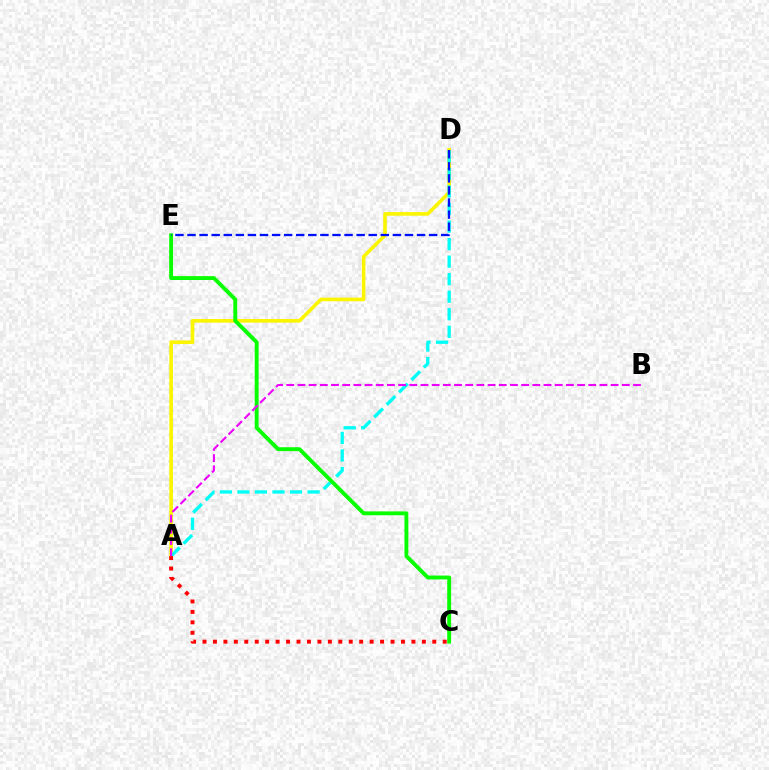{('A', 'D'): [{'color': '#fcf500', 'line_style': 'solid', 'thickness': 2.6}, {'color': '#00fff6', 'line_style': 'dashed', 'thickness': 2.38}], ('A', 'C'): [{'color': '#ff0000', 'line_style': 'dotted', 'thickness': 2.84}], ('C', 'E'): [{'color': '#08ff00', 'line_style': 'solid', 'thickness': 2.8}], ('A', 'B'): [{'color': '#ee00ff', 'line_style': 'dashed', 'thickness': 1.52}], ('D', 'E'): [{'color': '#0010ff', 'line_style': 'dashed', 'thickness': 1.64}]}